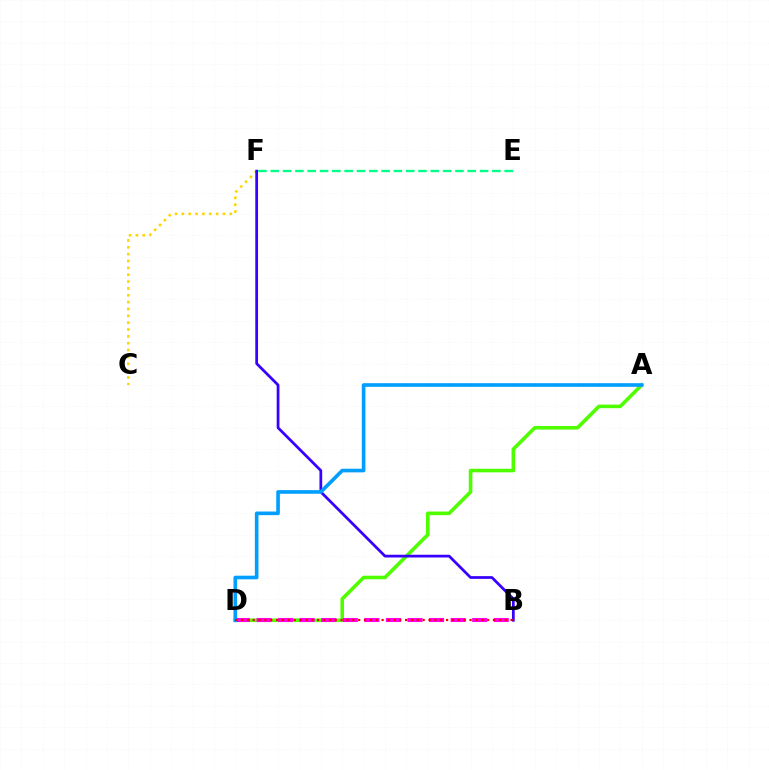{('A', 'D'): [{'color': '#4fff00', 'line_style': 'solid', 'thickness': 2.58}, {'color': '#009eff', 'line_style': 'solid', 'thickness': 2.61}], ('B', 'D'): [{'color': '#ff00ed', 'line_style': 'dashed', 'thickness': 2.93}, {'color': '#ff0000', 'line_style': 'dotted', 'thickness': 1.59}], ('C', 'F'): [{'color': '#ffd500', 'line_style': 'dotted', 'thickness': 1.86}], ('B', 'F'): [{'color': '#3700ff', 'line_style': 'solid', 'thickness': 1.98}], ('E', 'F'): [{'color': '#00ff86', 'line_style': 'dashed', 'thickness': 1.67}]}